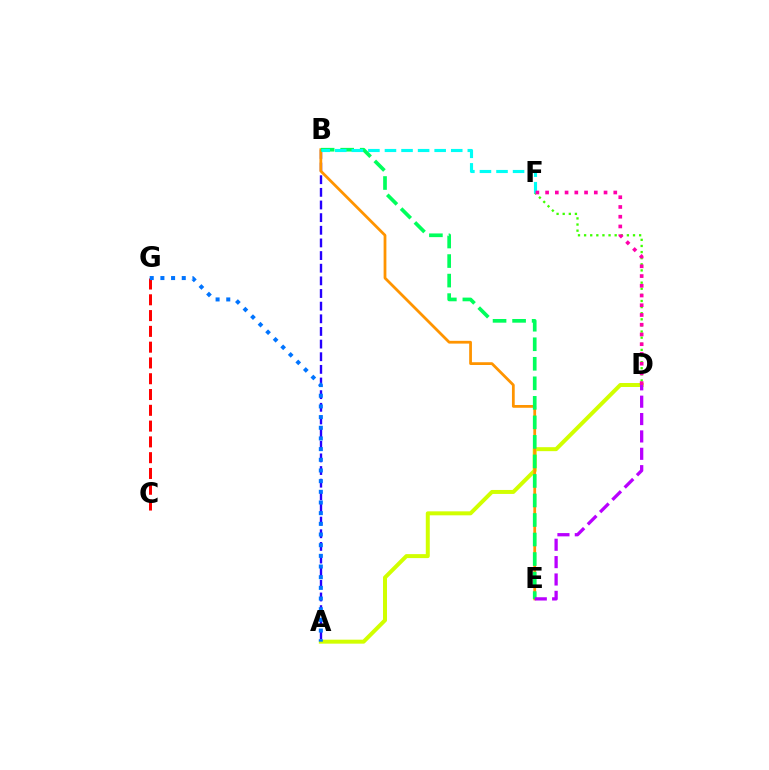{('A', 'D'): [{'color': '#d1ff00', 'line_style': 'solid', 'thickness': 2.86}], ('C', 'G'): [{'color': '#ff0000', 'line_style': 'dashed', 'thickness': 2.14}], ('A', 'B'): [{'color': '#2500ff', 'line_style': 'dashed', 'thickness': 1.72}], ('D', 'F'): [{'color': '#3dff00', 'line_style': 'dotted', 'thickness': 1.66}, {'color': '#ff00ac', 'line_style': 'dotted', 'thickness': 2.65}], ('A', 'G'): [{'color': '#0074ff', 'line_style': 'dotted', 'thickness': 2.9}], ('B', 'E'): [{'color': '#ff9400', 'line_style': 'solid', 'thickness': 1.99}, {'color': '#00ff5c', 'line_style': 'dashed', 'thickness': 2.65}], ('B', 'F'): [{'color': '#00fff6', 'line_style': 'dashed', 'thickness': 2.25}], ('D', 'E'): [{'color': '#b900ff', 'line_style': 'dashed', 'thickness': 2.36}]}